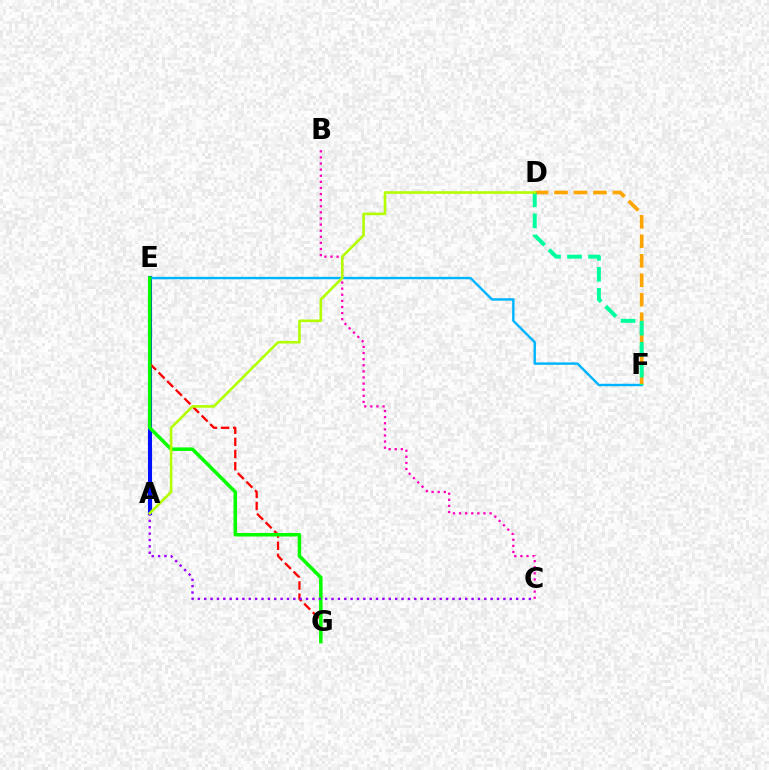{('B', 'C'): [{'color': '#ff00bd', 'line_style': 'dotted', 'thickness': 1.66}], ('A', 'E'): [{'color': '#0010ff', 'line_style': 'solid', 'thickness': 2.94}], ('E', 'F'): [{'color': '#00b5ff', 'line_style': 'solid', 'thickness': 1.74}], ('D', 'F'): [{'color': '#ffa500', 'line_style': 'dashed', 'thickness': 2.65}, {'color': '#00ff9d', 'line_style': 'dashed', 'thickness': 2.86}], ('E', 'G'): [{'color': '#ff0000', 'line_style': 'dashed', 'thickness': 1.65}, {'color': '#08ff00', 'line_style': 'solid', 'thickness': 2.54}], ('A', 'C'): [{'color': '#9b00ff', 'line_style': 'dotted', 'thickness': 1.73}], ('A', 'D'): [{'color': '#b3ff00', 'line_style': 'solid', 'thickness': 1.87}]}